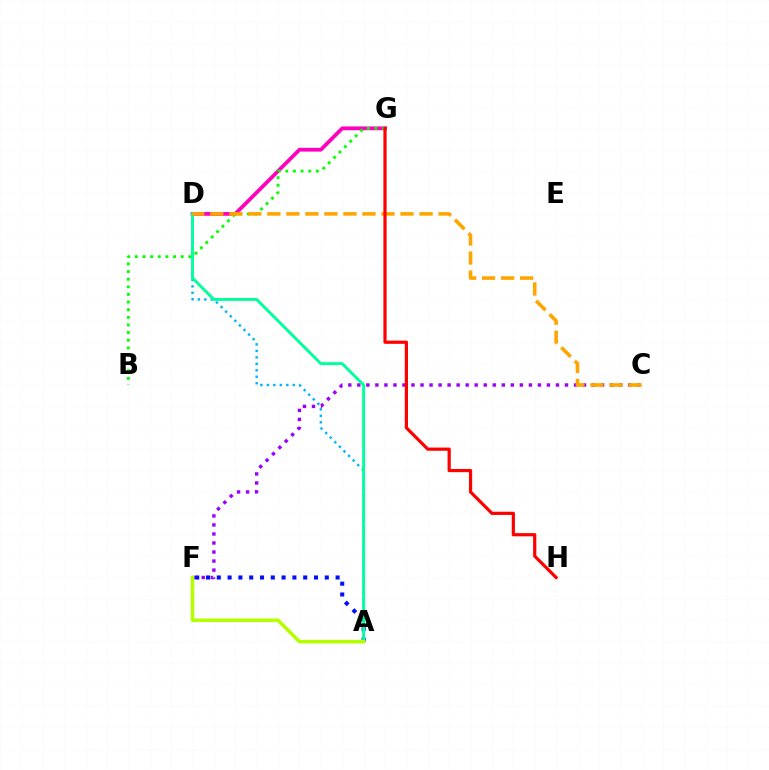{('D', 'G'): [{'color': '#ff00bd', 'line_style': 'solid', 'thickness': 2.72}], ('A', 'D'): [{'color': '#00b5ff', 'line_style': 'dotted', 'thickness': 1.76}, {'color': '#00ff9d', 'line_style': 'solid', 'thickness': 2.09}], ('C', 'F'): [{'color': '#9b00ff', 'line_style': 'dotted', 'thickness': 2.45}], ('B', 'G'): [{'color': '#08ff00', 'line_style': 'dotted', 'thickness': 2.07}], ('A', 'F'): [{'color': '#0010ff', 'line_style': 'dotted', 'thickness': 2.93}, {'color': '#b3ff00', 'line_style': 'solid', 'thickness': 2.57}], ('C', 'D'): [{'color': '#ffa500', 'line_style': 'dashed', 'thickness': 2.58}], ('G', 'H'): [{'color': '#ff0000', 'line_style': 'solid', 'thickness': 2.31}]}